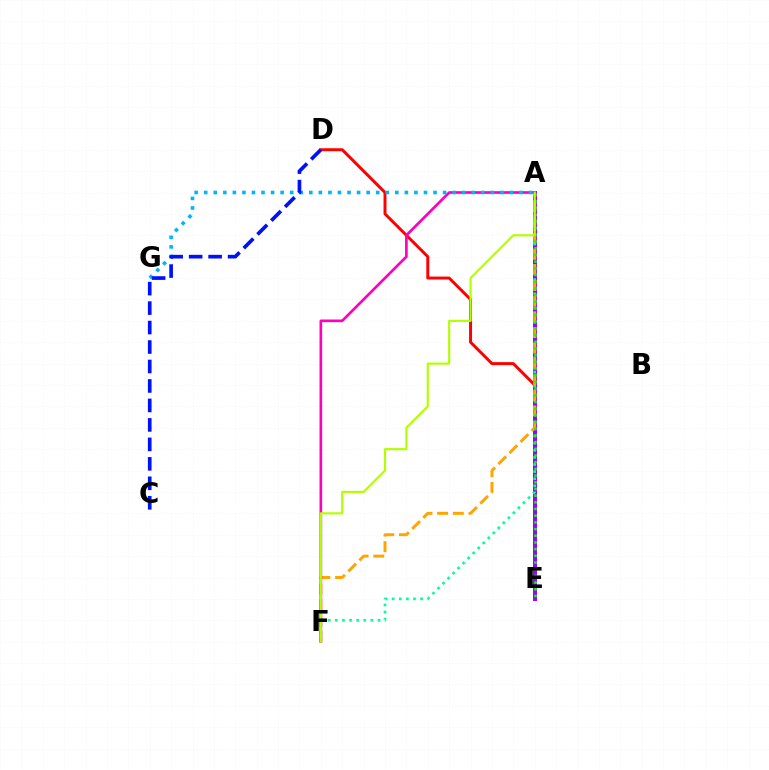{('D', 'E'): [{'color': '#ff0000', 'line_style': 'solid', 'thickness': 2.13}], ('A', 'E'): [{'color': '#9b00ff', 'line_style': 'solid', 'thickness': 2.85}, {'color': '#08ff00', 'line_style': 'dotted', 'thickness': 1.82}], ('A', 'F'): [{'color': '#00ff9d', 'line_style': 'dotted', 'thickness': 1.93}, {'color': '#ffa500', 'line_style': 'dashed', 'thickness': 2.13}, {'color': '#ff00bd', 'line_style': 'solid', 'thickness': 1.92}, {'color': '#b3ff00', 'line_style': 'solid', 'thickness': 1.56}], ('A', 'G'): [{'color': '#00b5ff', 'line_style': 'dotted', 'thickness': 2.6}], ('C', 'D'): [{'color': '#0010ff', 'line_style': 'dashed', 'thickness': 2.64}]}